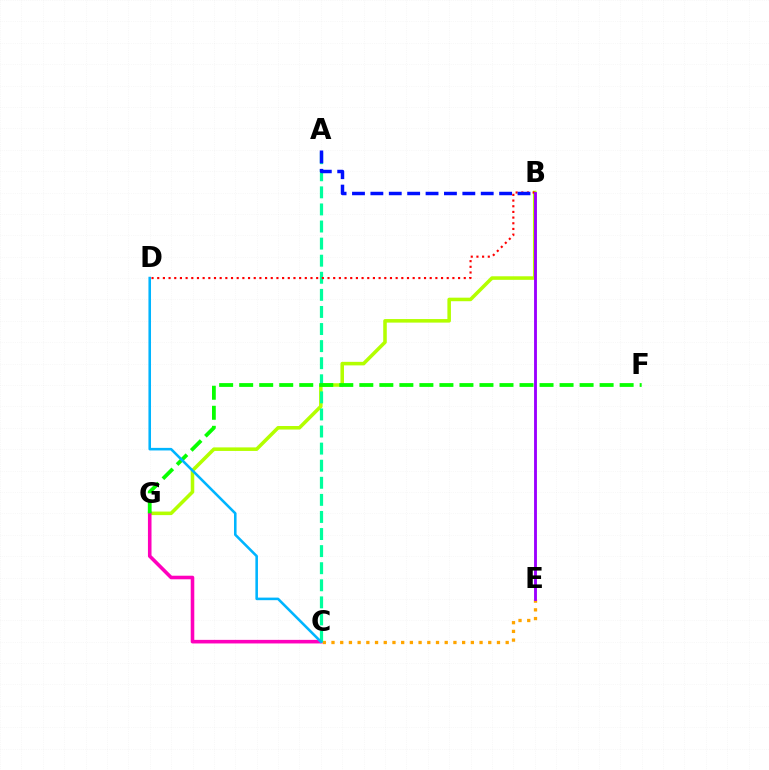{('B', 'G'): [{'color': '#b3ff00', 'line_style': 'solid', 'thickness': 2.56}], ('C', 'E'): [{'color': '#ffa500', 'line_style': 'dotted', 'thickness': 2.37}], ('C', 'G'): [{'color': '#ff00bd', 'line_style': 'solid', 'thickness': 2.58}], ('A', 'C'): [{'color': '#00ff9d', 'line_style': 'dashed', 'thickness': 2.32}], ('F', 'G'): [{'color': '#08ff00', 'line_style': 'dashed', 'thickness': 2.72}], ('B', 'D'): [{'color': '#ff0000', 'line_style': 'dotted', 'thickness': 1.54}], ('C', 'D'): [{'color': '#00b5ff', 'line_style': 'solid', 'thickness': 1.85}], ('B', 'E'): [{'color': '#9b00ff', 'line_style': 'solid', 'thickness': 2.06}], ('A', 'B'): [{'color': '#0010ff', 'line_style': 'dashed', 'thickness': 2.5}]}